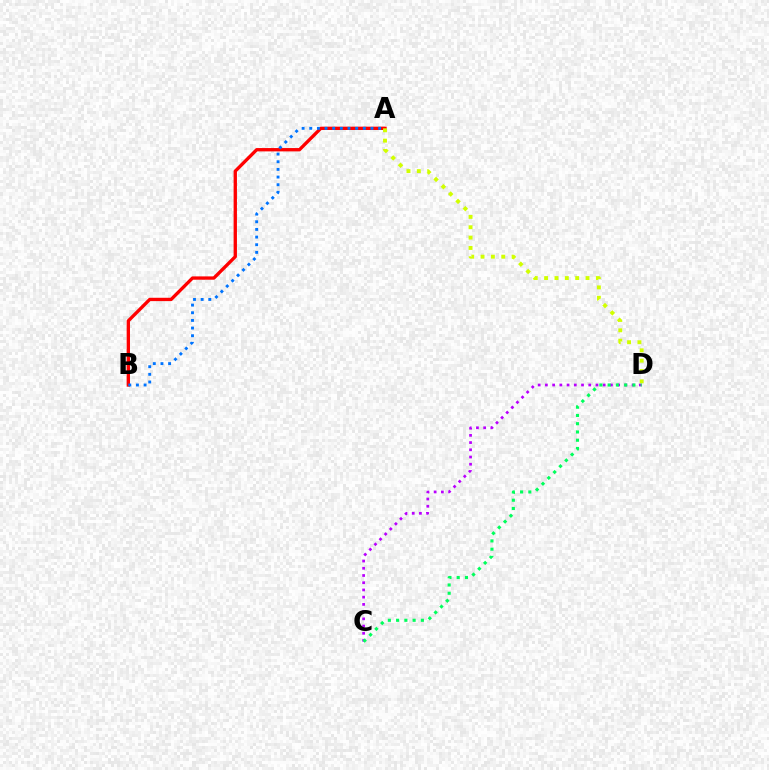{('A', 'B'): [{'color': '#ff0000', 'line_style': 'solid', 'thickness': 2.4}, {'color': '#0074ff', 'line_style': 'dotted', 'thickness': 2.08}], ('C', 'D'): [{'color': '#b900ff', 'line_style': 'dotted', 'thickness': 1.96}, {'color': '#00ff5c', 'line_style': 'dotted', 'thickness': 2.24}], ('A', 'D'): [{'color': '#d1ff00', 'line_style': 'dotted', 'thickness': 2.81}]}